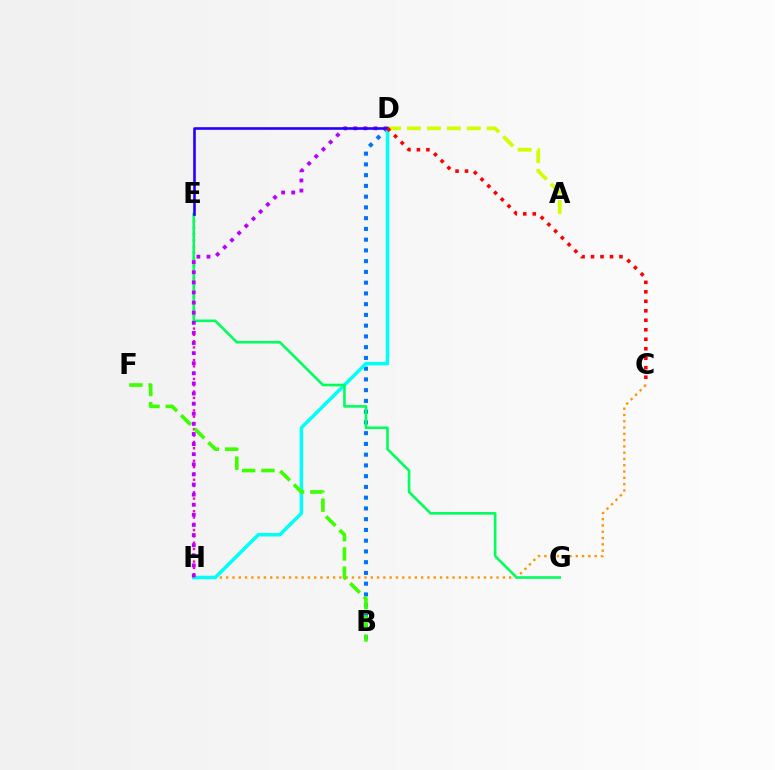{('C', 'H'): [{'color': '#ff9400', 'line_style': 'dotted', 'thickness': 1.71}], ('B', 'D'): [{'color': '#0074ff', 'line_style': 'dotted', 'thickness': 2.92}], ('D', 'H'): [{'color': '#00fff6', 'line_style': 'solid', 'thickness': 2.54}, {'color': '#b900ff', 'line_style': 'dotted', 'thickness': 2.75}], ('E', 'H'): [{'color': '#ff00ac', 'line_style': 'dotted', 'thickness': 1.71}], ('E', 'G'): [{'color': '#00ff5c', 'line_style': 'solid', 'thickness': 1.88}], ('A', 'D'): [{'color': '#d1ff00', 'line_style': 'dashed', 'thickness': 2.71}], ('D', 'E'): [{'color': '#2500ff', 'line_style': 'solid', 'thickness': 1.88}], ('B', 'F'): [{'color': '#3dff00', 'line_style': 'dashed', 'thickness': 2.61}], ('C', 'D'): [{'color': '#ff0000', 'line_style': 'dotted', 'thickness': 2.58}]}